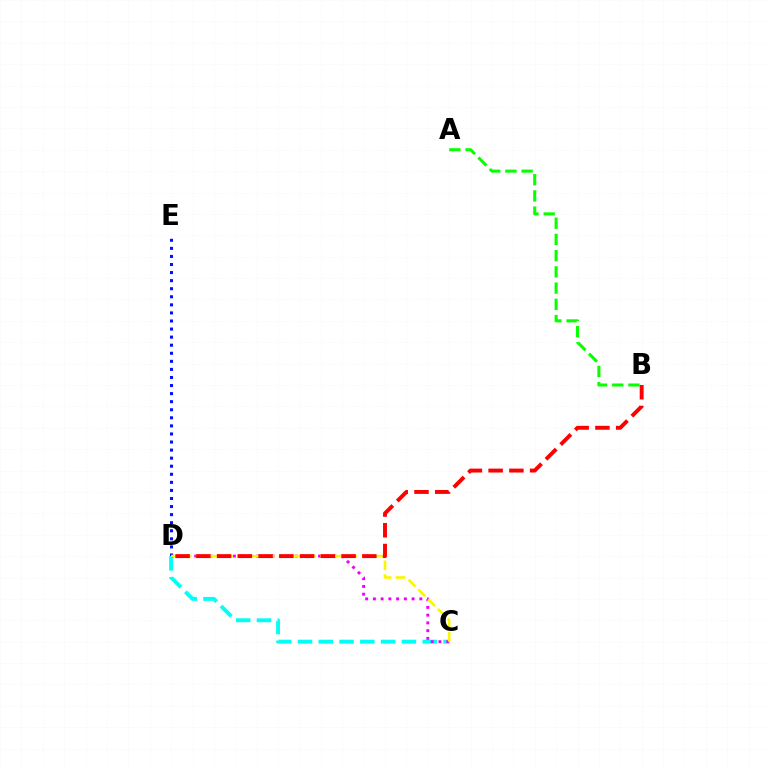{('D', 'E'): [{'color': '#0010ff', 'line_style': 'dotted', 'thickness': 2.19}], ('C', 'D'): [{'color': '#00fff6', 'line_style': 'dashed', 'thickness': 2.82}, {'color': '#ee00ff', 'line_style': 'dotted', 'thickness': 2.1}, {'color': '#fcf500', 'line_style': 'dashed', 'thickness': 1.88}], ('A', 'B'): [{'color': '#08ff00', 'line_style': 'dashed', 'thickness': 2.2}], ('B', 'D'): [{'color': '#ff0000', 'line_style': 'dashed', 'thickness': 2.82}]}